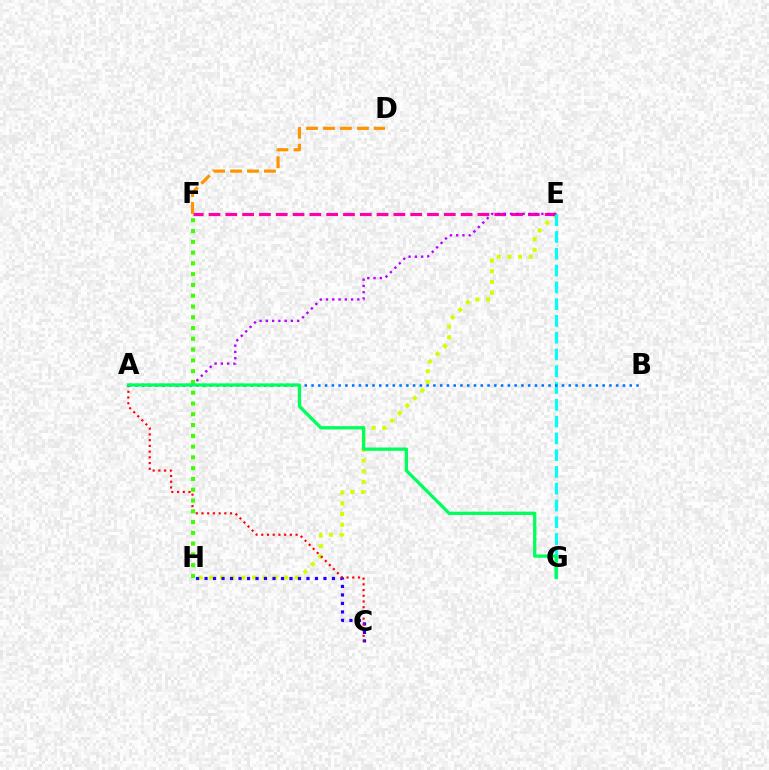{('E', 'H'): [{'color': '#d1ff00', 'line_style': 'dotted', 'thickness': 2.91}], ('C', 'H'): [{'color': '#2500ff', 'line_style': 'dotted', 'thickness': 2.31}], ('E', 'F'): [{'color': '#ff00ac', 'line_style': 'dashed', 'thickness': 2.28}], ('A', 'C'): [{'color': '#ff0000', 'line_style': 'dotted', 'thickness': 1.55}], ('D', 'F'): [{'color': '#ff9400', 'line_style': 'dashed', 'thickness': 2.3}], ('A', 'E'): [{'color': '#b900ff', 'line_style': 'dotted', 'thickness': 1.7}], ('E', 'G'): [{'color': '#00fff6', 'line_style': 'dashed', 'thickness': 2.28}], ('A', 'B'): [{'color': '#0074ff', 'line_style': 'dotted', 'thickness': 1.84}], ('F', 'H'): [{'color': '#3dff00', 'line_style': 'dotted', 'thickness': 2.93}], ('A', 'G'): [{'color': '#00ff5c', 'line_style': 'solid', 'thickness': 2.36}]}